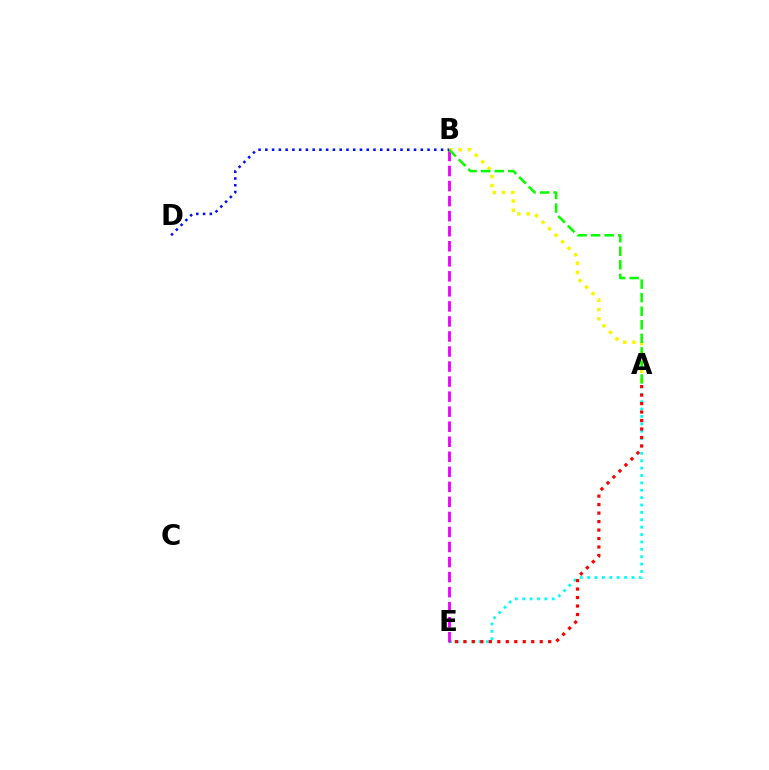{('A', 'E'): [{'color': '#00fff6', 'line_style': 'dotted', 'thickness': 2.01}, {'color': '#ff0000', 'line_style': 'dotted', 'thickness': 2.3}], ('B', 'E'): [{'color': '#ee00ff', 'line_style': 'dashed', 'thickness': 2.04}], ('A', 'B'): [{'color': '#fcf500', 'line_style': 'dotted', 'thickness': 2.5}, {'color': '#08ff00', 'line_style': 'dashed', 'thickness': 1.84}], ('B', 'D'): [{'color': '#0010ff', 'line_style': 'dotted', 'thickness': 1.84}]}